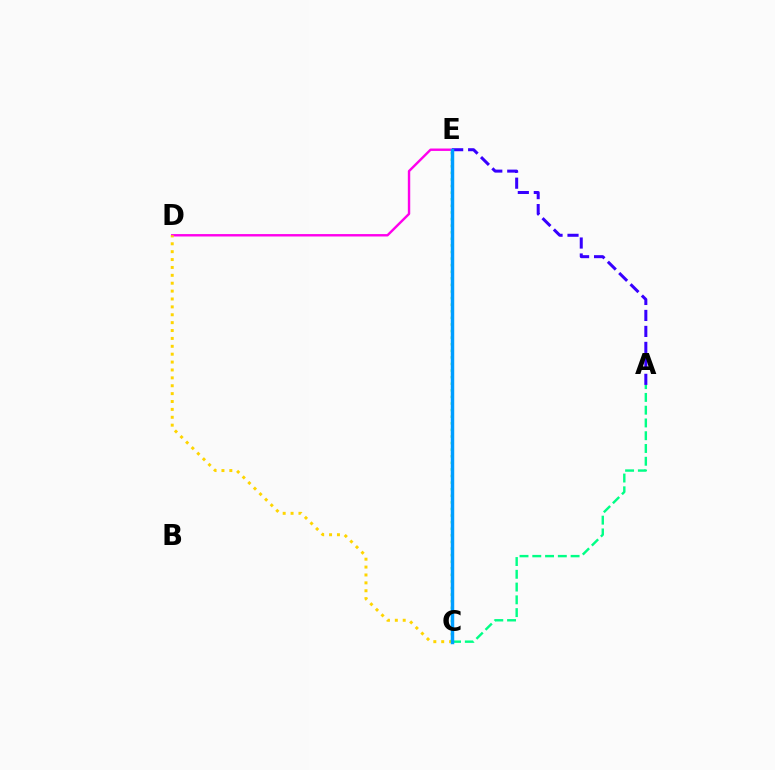{('D', 'E'): [{'color': '#ff00ed', 'line_style': 'solid', 'thickness': 1.73}], ('A', 'E'): [{'color': '#3700ff', 'line_style': 'dashed', 'thickness': 2.17}], ('C', 'D'): [{'color': '#ffd500', 'line_style': 'dotted', 'thickness': 2.14}], ('A', 'C'): [{'color': '#00ff86', 'line_style': 'dashed', 'thickness': 1.73}], ('C', 'E'): [{'color': '#ff0000', 'line_style': 'dashed', 'thickness': 1.93}, {'color': '#4fff00', 'line_style': 'dotted', 'thickness': 1.79}, {'color': '#009eff', 'line_style': 'solid', 'thickness': 2.49}]}